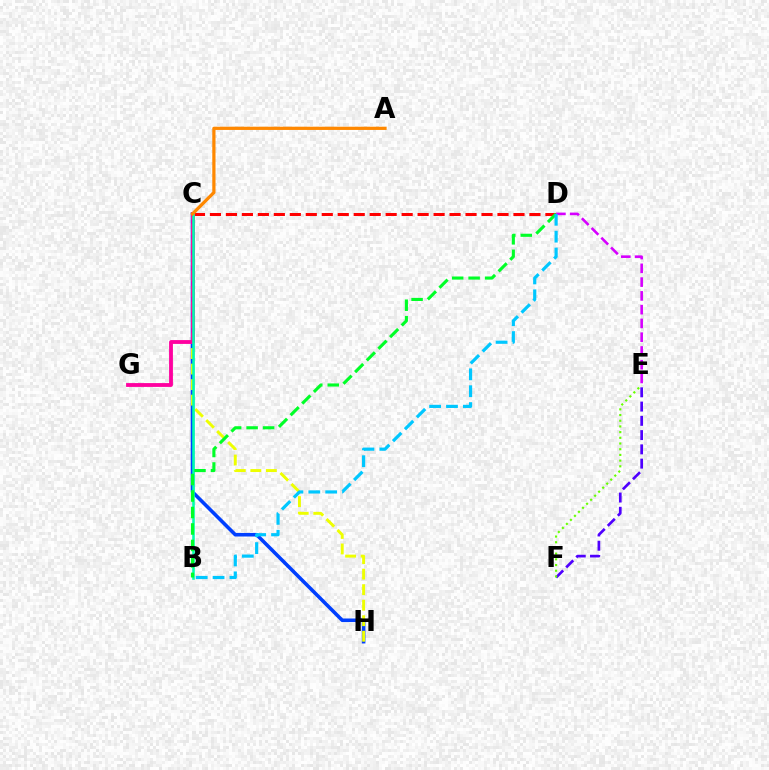{('C', 'H'): [{'color': '#003fff', 'line_style': 'solid', 'thickness': 2.57}, {'color': '#eeff00', 'line_style': 'dashed', 'thickness': 2.11}], ('E', 'F'): [{'color': '#4f00ff', 'line_style': 'dashed', 'thickness': 1.94}, {'color': '#66ff00', 'line_style': 'dotted', 'thickness': 1.55}], ('C', 'D'): [{'color': '#ff0000', 'line_style': 'dashed', 'thickness': 2.17}], ('C', 'G'): [{'color': '#ff00a0', 'line_style': 'solid', 'thickness': 2.75}], ('B', 'C'): [{'color': '#00ffaf', 'line_style': 'solid', 'thickness': 1.85}], ('B', 'D'): [{'color': '#00ff27', 'line_style': 'dashed', 'thickness': 2.24}, {'color': '#00c7ff', 'line_style': 'dashed', 'thickness': 2.29}], ('D', 'E'): [{'color': '#d600ff', 'line_style': 'dashed', 'thickness': 1.87}], ('A', 'C'): [{'color': '#ff8800', 'line_style': 'solid', 'thickness': 2.32}]}